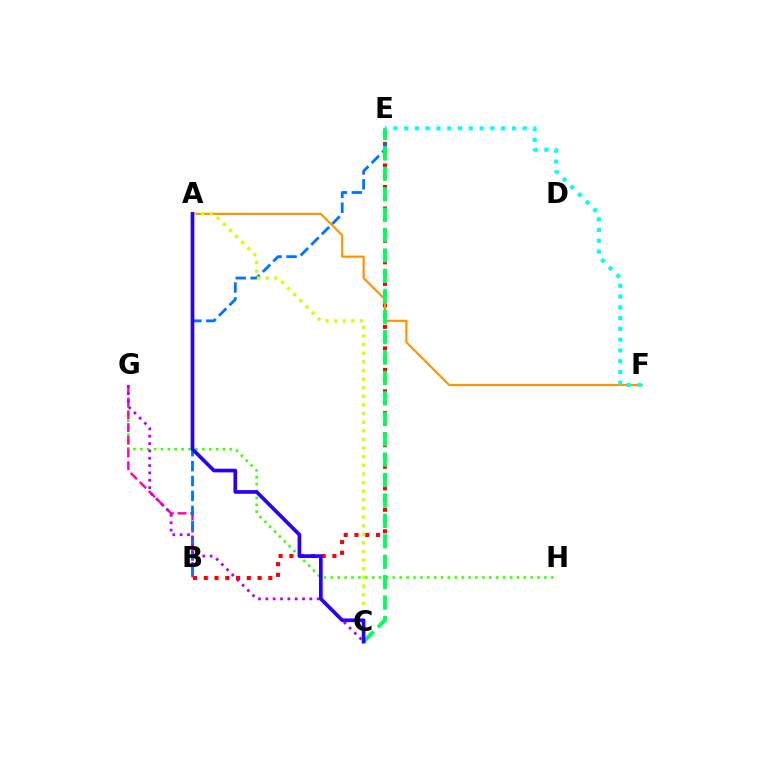{('B', 'E'): [{'color': '#ff0000', 'line_style': 'dotted', 'thickness': 2.92}, {'color': '#0074ff', 'line_style': 'dashed', 'thickness': 2.03}], ('A', 'F'): [{'color': '#ff9400', 'line_style': 'solid', 'thickness': 1.55}], ('G', 'H'): [{'color': '#3dff00', 'line_style': 'dotted', 'thickness': 1.87}], ('B', 'G'): [{'color': '#ff00ac', 'line_style': 'dashed', 'thickness': 1.73}], ('C', 'E'): [{'color': '#00ff5c', 'line_style': 'dashed', 'thickness': 2.77}], ('C', 'G'): [{'color': '#b900ff', 'line_style': 'dotted', 'thickness': 1.99}], ('A', 'C'): [{'color': '#d1ff00', 'line_style': 'dotted', 'thickness': 2.34}, {'color': '#2500ff', 'line_style': 'solid', 'thickness': 2.64}], ('E', 'F'): [{'color': '#00fff6', 'line_style': 'dotted', 'thickness': 2.93}]}